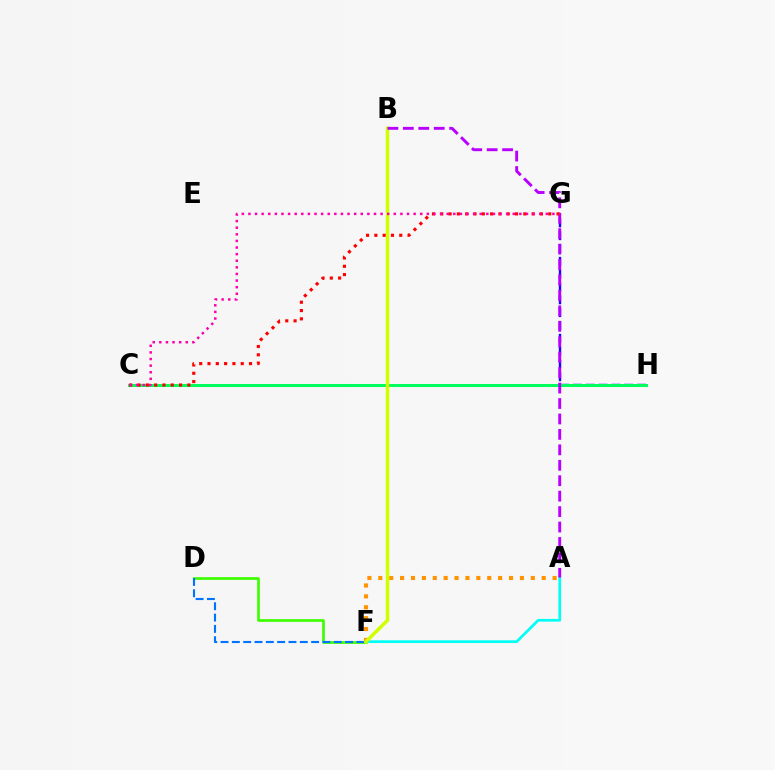{('D', 'F'): [{'color': '#3dff00', 'line_style': 'solid', 'thickness': 1.94}, {'color': '#0074ff', 'line_style': 'dashed', 'thickness': 1.54}], ('A', 'F'): [{'color': '#ff9400', 'line_style': 'dotted', 'thickness': 2.96}, {'color': '#00fff6', 'line_style': 'solid', 'thickness': 1.95}], ('G', 'H'): [{'color': '#2500ff', 'line_style': 'dashed', 'thickness': 1.74}], ('C', 'H'): [{'color': '#00ff5c', 'line_style': 'solid', 'thickness': 2.17}], ('B', 'F'): [{'color': '#d1ff00', 'line_style': 'solid', 'thickness': 2.54}], ('A', 'B'): [{'color': '#b900ff', 'line_style': 'dashed', 'thickness': 2.1}], ('C', 'G'): [{'color': '#ff0000', 'line_style': 'dotted', 'thickness': 2.26}, {'color': '#ff00ac', 'line_style': 'dotted', 'thickness': 1.8}]}